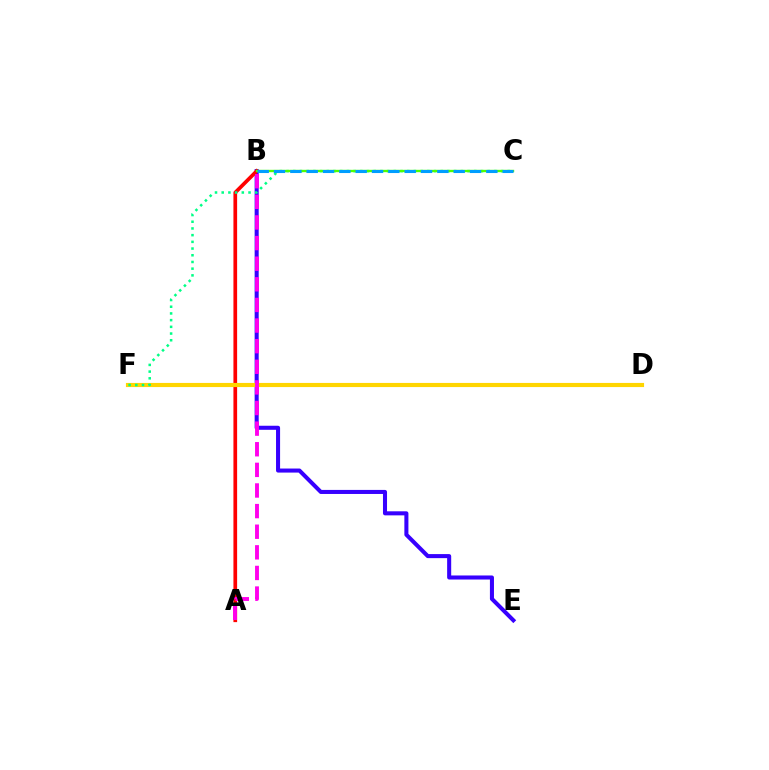{('B', 'E'): [{'color': '#3700ff', 'line_style': 'solid', 'thickness': 2.92}], ('A', 'B'): [{'color': '#ff0000', 'line_style': 'solid', 'thickness': 2.66}, {'color': '#ff00ed', 'line_style': 'dashed', 'thickness': 2.8}], ('D', 'F'): [{'color': '#ffd500', 'line_style': 'solid', 'thickness': 2.98}], ('C', 'F'): [{'color': '#00ff86', 'line_style': 'dotted', 'thickness': 1.82}], ('B', 'C'): [{'color': '#4fff00', 'line_style': 'solid', 'thickness': 1.71}, {'color': '#009eff', 'line_style': 'dashed', 'thickness': 2.22}]}